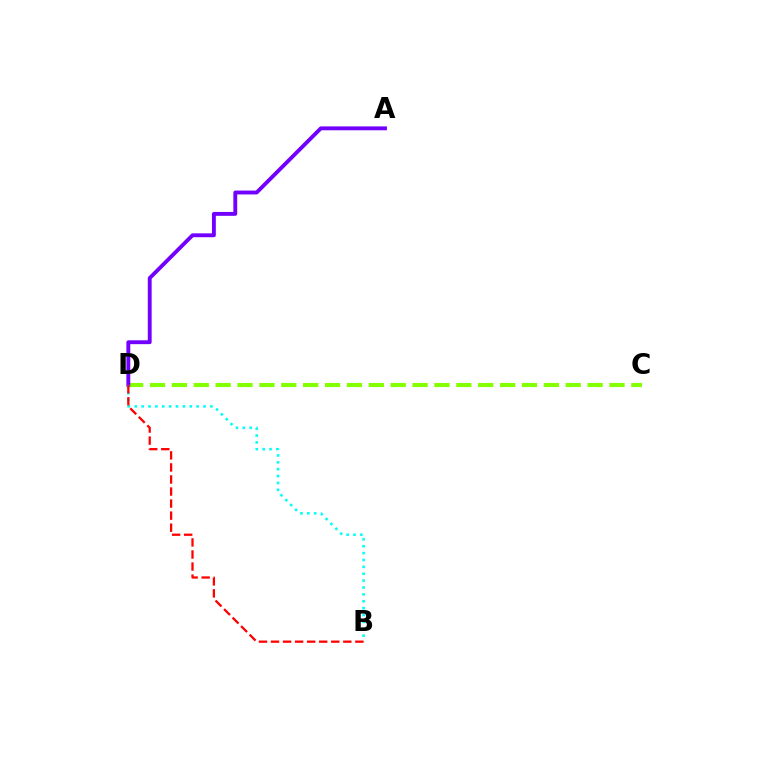{('C', 'D'): [{'color': '#84ff00', 'line_style': 'dashed', 'thickness': 2.97}], ('A', 'D'): [{'color': '#7200ff', 'line_style': 'solid', 'thickness': 2.79}], ('B', 'D'): [{'color': '#00fff6', 'line_style': 'dotted', 'thickness': 1.87}, {'color': '#ff0000', 'line_style': 'dashed', 'thickness': 1.64}]}